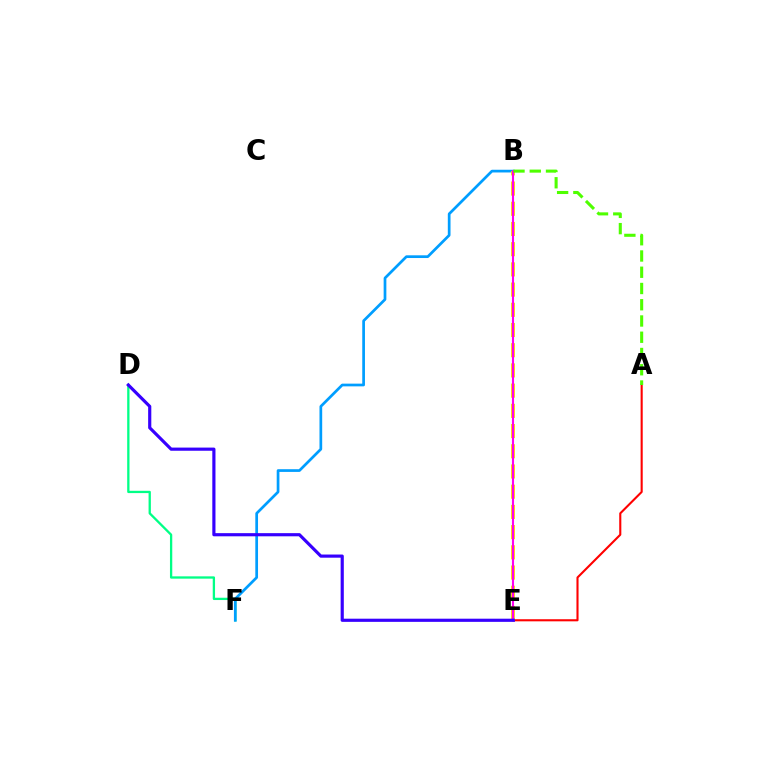{('D', 'F'): [{'color': '#00ff86', 'line_style': 'solid', 'thickness': 1.66}], ('B', 'F'): [{'color': '#009eff', 'line_style': 'solid', 'thickness': 1.96}], ('A', 'E'): [{'color': '#ff0000', 'line_style': 'solid', 'thickness': 1.51}], ('B', 'E'): [{'color': '#ffd500', 'line_style': 'dashed', 'thickness': 2.75}, {'color': '#ff00ed', 'line_style': 'solid', 'thickness': 1.52}], ('A', 'B'): [{'color': '#4fff00', 'line_style': 'dashed', 'thickness': 2.21}], ('D', 'E'): [{'color': '#3700ff', 'line_style': 'solid', 'thickness': 2.28}]}